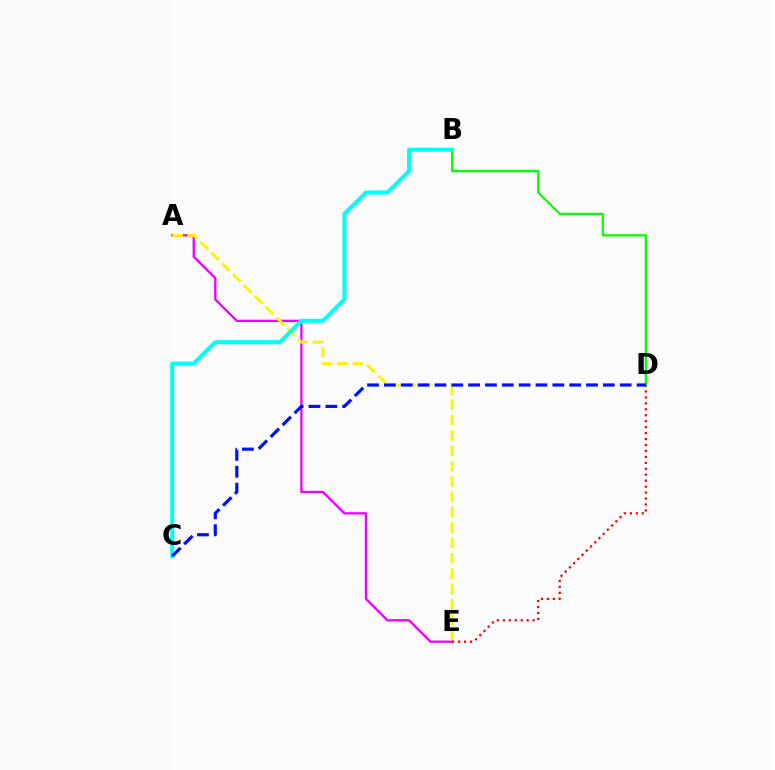{('A', 'E'): [{'color': '#ee00ff', 'line_style': 'solid', 'thickness': 1.65}, {'color': '#fcf500', 'line_style': 'dashed', 'thickness': 2.09}], ('B', 'D'): [{'color': '#08ff00', 'line_style': 'solid', 'thickness': 1.61}], ('D', 'E'): [{'color': '#ff0000', 'line_style': 'dotted', 'thickness': 1.62}], ('B', 'C'): [{'color': '#00fff6', 'line_style': 'solid', 'thickness': 2.92}], ('C', 'D'): [{'color': '#0010ff', 'line_style': 'dashed', 'thickness': 2.29}]}